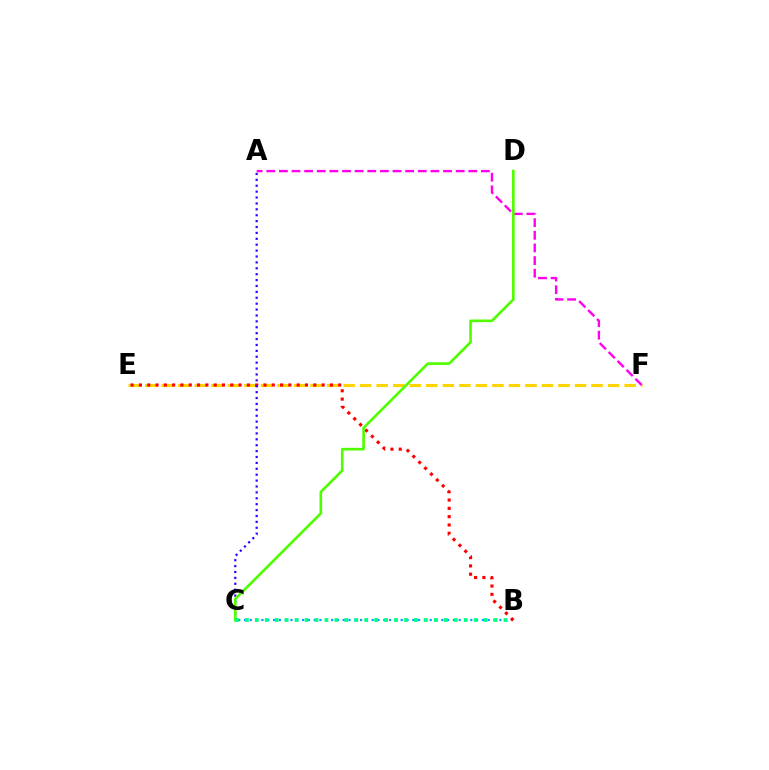{('B', 'C'): [{'color': '#009eff', 'line_style': 'dotted', 'thickness': 1.58}, {'color': '#00ff86', 'line_style': 'dotted', 'thickness': 2.7}], ('E', 'F'): [{'color': '#ffd500', 'line_style': 'dashed', 'thickness': 2.25}], ('A', 'F'): [{'color': '#ff00ed', 'line_style': 'dashed', 'thickness': 1.72}], ('B', 'E'): [{'color': '#ff0000', 'line_style': 'dotted', 'thickness': 2.26}], ('A', 'C'): [{'color': '#3700ff', 'line_style': 'dotted', 'thickness': 1.6}], ('C', 'D'): [{'color': '#4fff00', 'line_style': 'solid', 'thickness': 1.91}]}